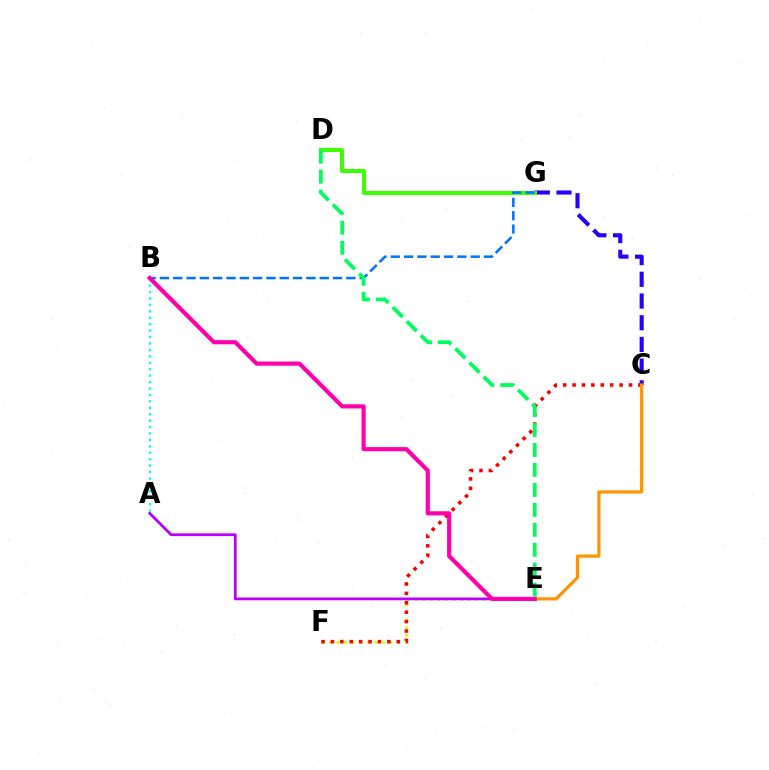{('C', 'G'): [{'color': '#2500ff', 'line_style': 'dashed', 'thickness': 2.95}], ('D', 'G'): [{'color': '#3dff00', 'line_style': 'solid', 'thickness': 2.92}], ('E', 'F'): [{'color': '#d1ff00', 'line_style': 'dotted', 'thickness': 2.06}], ('C', 'F'): [{'color': '#ff0000', 'line_style': 'dotted', 'thickness': 2.55}], ('A', 'E'): [{'color': '#b900ff', 'line_style': 'solid', 'thickness': 1.98}], ('A', 'B'): [{'color': '#00fff6', 'line_style': 'dotted', 'thickness': 1.75}], ('C', 'E'): [{'color': '#ff9400', 'line_style': 'solid', 'thickness': 2.3}], ('B', 'G'): [{'color': '#0074ff', 'line_style': 'dashed', 'thickness': 1.81}], ('B', 'E'): [{'color': '#ff00ac', 'line_style': 'solid', 'thickness': 2.99}], ('D', 'E'): [{'color': '#00ff5c', 'line_style': 'dashed', 'thickness': 2.71}]}